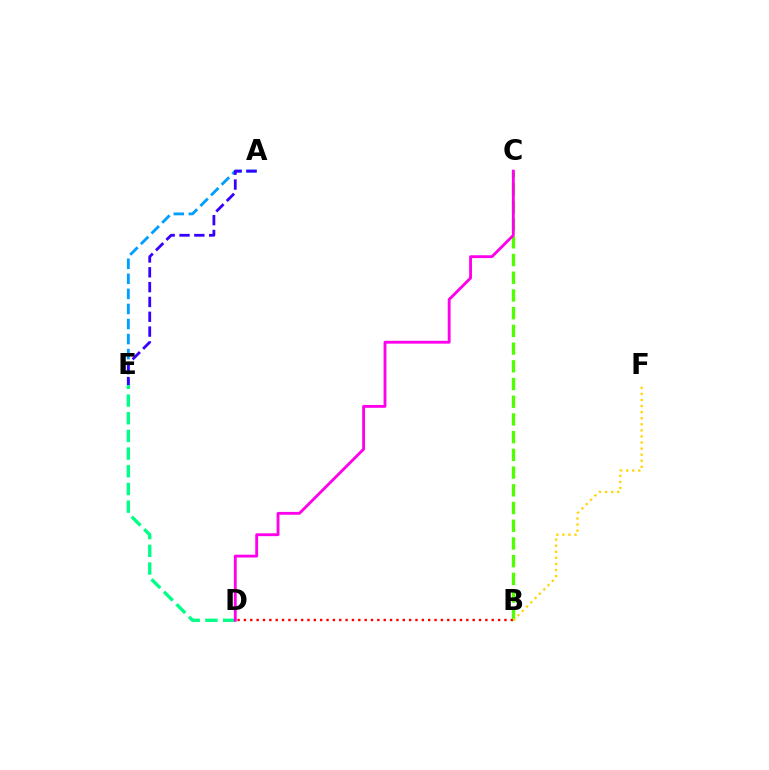{('D', 'E'): [{'color': '#00ff86', 'line_style': 'dashed', 'thickness': 2.4}], ('A', 'E'): [{'color': '#009eff', 'line_style': 'dashed', 'thickness': 2.05}, {'color': '#3700ff', 'line_style': 'dashed', 'thickness': 2.01}], ('B', 'C'): [{'color': '#4fff00', 'line_style': 'dashed', 'thickness': 2.41}], ('B', 'D'): [{'color': '#ff0000', 'line_style': 'dotted', 'thickness': 1.73}], ('C', 'D'): [{'color': '#ff00ed', 'line_style': 'solid', 'thickness': 2.05}], ('B', 'F'): [{'color': '#ffd500', 'line_style': 'dotted', 'thickness': 1.65}]}